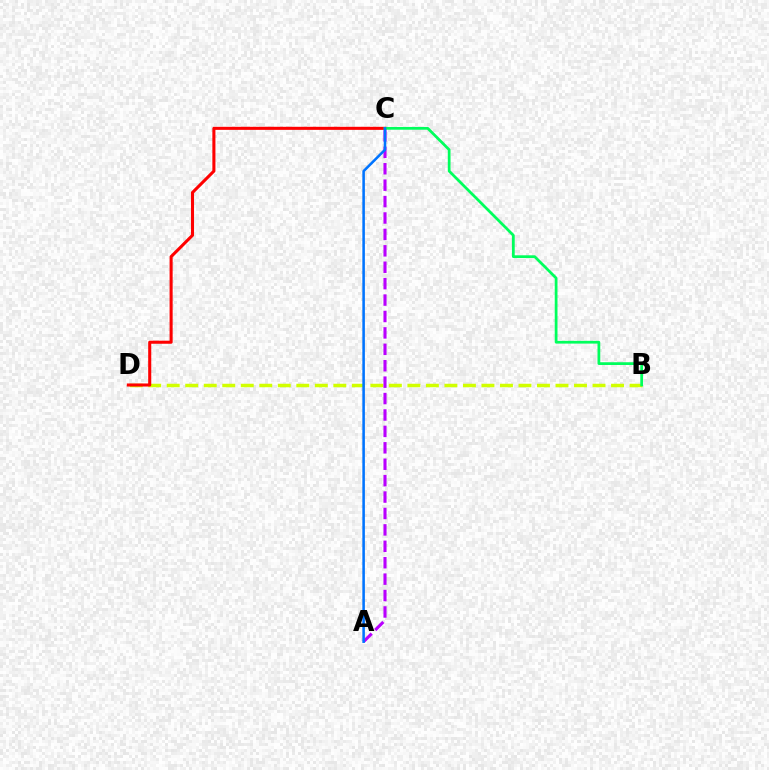{('B', 'D'): [{'color': '#d1ff00', 'line_style': 'dashed', 'thickness': 2.52}], ('C', 'D'): [{'color': '#ff0000', 'line_style': 'solid', 'thickness': 2.21}], ('B', 'C'): [{'color': '#00ff5c', 'line_style': 'solid', 'thickness': 1.98}], ('A', 'C'): [{'color': '#b900ff', 'line_style': 'dashed', 'thickness': 2.23}, {'color': '#0074ff', 'line_style': 'solid', 'thickness': 1.84}]}